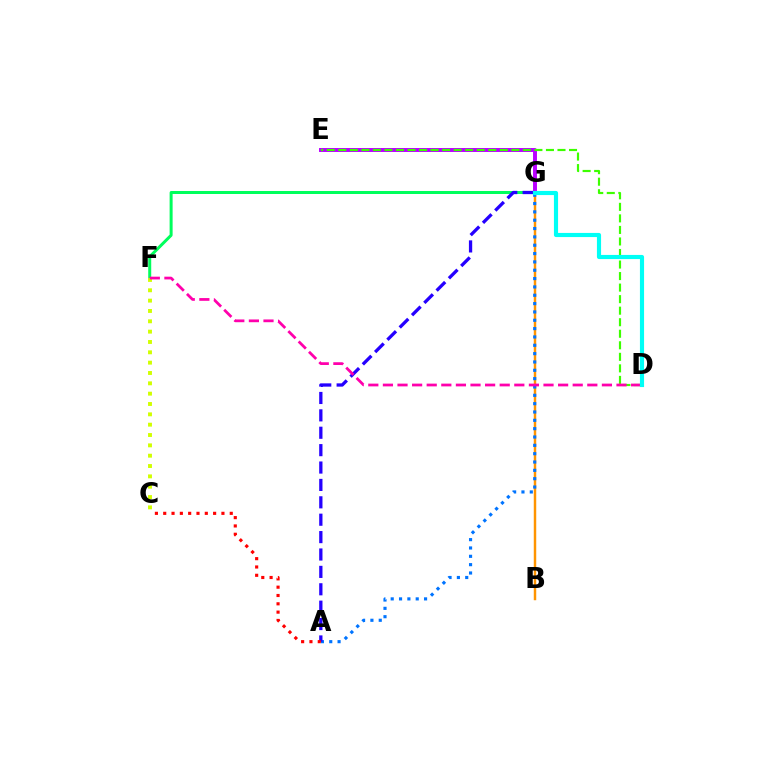{('E', 'G'): [{'color': '#b900ff', 'line_style': 'solid', 'thickness': 2.83}], ('F', 'G'): [{'color': '#00ff5c', 'line_style': 'solid', 'thickness': 2.16}], ('D', 'E'): [{'color': '#3dff00', 'line_style': 'dashed', 'thickness': 1.57}], ('B', 'G'): [{'color': '#ff9400', 'line_style': 'solid', 'thickness': 1.77}], ('C', 'F'): [{'color': '#d1ff00', 'line_style': 'dotted', 'thickness': 2.81}], ('A', 'G'): [{'color': '#0074ff', 'line_style': 'dotted', 'thickness': 2.27}, {'color': '#2500ff', 'line_style': 'dashed', 'thickness': 2.36}], ('A', 'C'): [{'color': '#ff0000', 'line_style': 'dotted', 'thickness': 2.26}], ('D', 'F'): [{'color': '#ff00ac', 'line_style': 'dashed', 'thickness': 1.98}], ('D', 'G'): [{'color': '#00fff6', 'line_style': 'solid', 'thickness': 2.98}]}